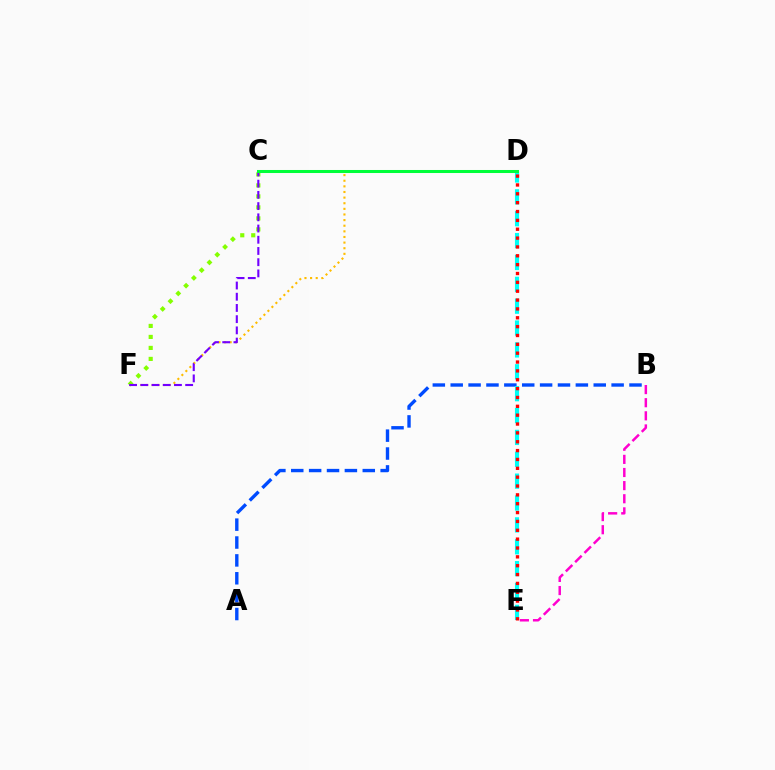{('D', 'F'): [{'color': '#ffbd00', 'line_style': 'dotted', 'thickness': 1.53}], ('A', 'B'): [{'color': '#004bff', 'line_style': 'dashed', 'thickness': 2.43}], ('D', 'E'): [{'color': '#00fff6', 'line_style': 'dashed', 'thickness': 2.97}, {'color': '#ff0000', 'line_style': 'dotted', 'thickness': 2.41}], ('C', 'F'): [{'color': '#84ff00', 'line_style': 'dotted', 'thickness': 2.99}, {'color': '#7200ff', 'line_style': 'dashed', 'thickness': 1.52}], ('C', 'D'): [{'color': '#00ff39', 'line_style': 'solid', 'thickness': 2.18}], ('B', 'E'): [{'color': '#ff00cf', 'line_style': 'dashed', 'thickness': 1.78}]}